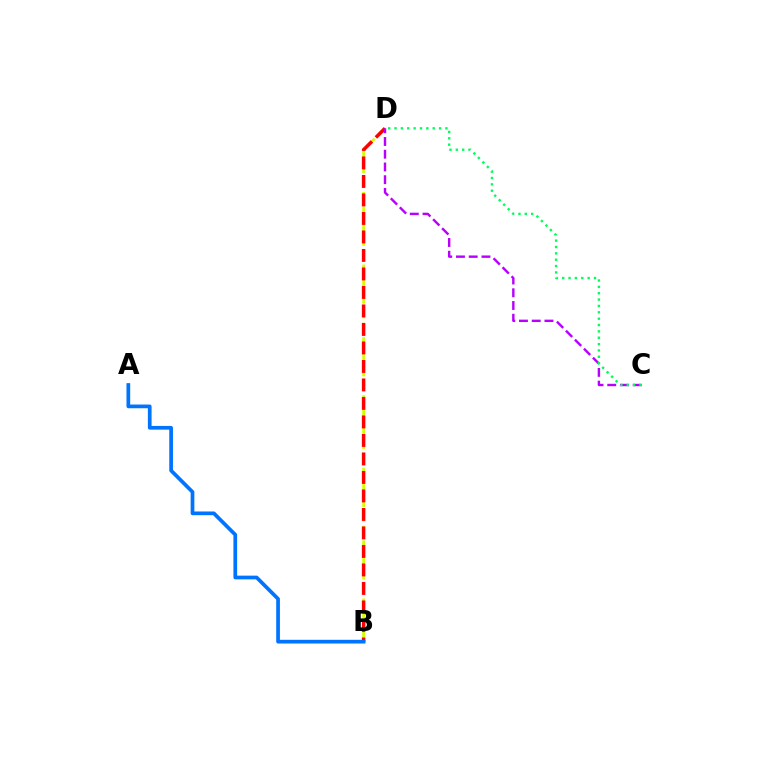{('B', 'D'): [{'color': '#d1ff00', 'line_style': 'dashed', 'thickness': 1.97}, {'color': '#ff0000', 'line_style': 'dashed', 'thickness': 2.51}], ('A', 'B'): [{'color': '#0074ff', 'line_style': 'solid', 'thickness': 2.67}], ('C', 'D'): [{'color': '#b900ff', 'line_style': 'dashed', 'thickness': 1.73}, {'color': '#00ff5c', 'line_style': 'dotted', 'thickness': 1.73}]}